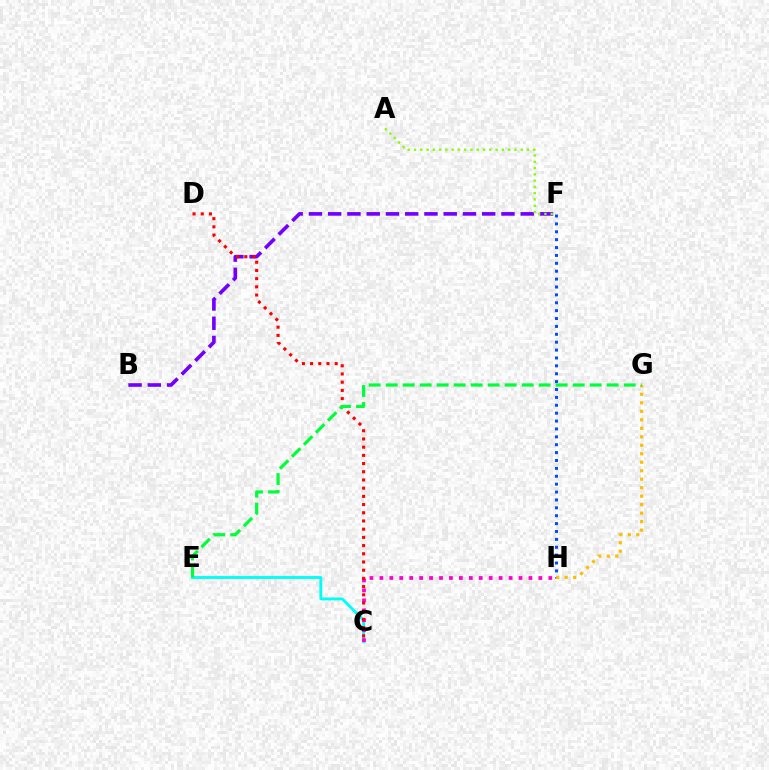{('C', 'E'): [{'color': '#00fff6', 'line_style': 'solid', 'thickness': 2.07}], ('F', 'H'): [{'color': '#004bff', 'line_style': 'dotted', 'thickness': 2.14}], ('C', 'H'): [{'color': '#ff00cf', 'line_style': 'dotted', 'thickness': 2.7}], ('B', 'F'): [{'color': '#7200ff', 'line_style': 'dashed', 'thickness': 2.62}], ('G', 'H'): [{'color': '#ffbd00', 'line_style': 'dotted', 'thickness': 2.31}], ('C', 'D'): [{'color': '#ff0000', 'line_style': 'dotted', 'thickness': 2.23}], ('A', 'F'): [{'color': '#84ff00', 'line_style': 'dotted', 'thickness': 1.71}], ('E', 'G'): [{'color': '#00ff39', 'line_style': 'dashed', 'thickness': 2.31}]}